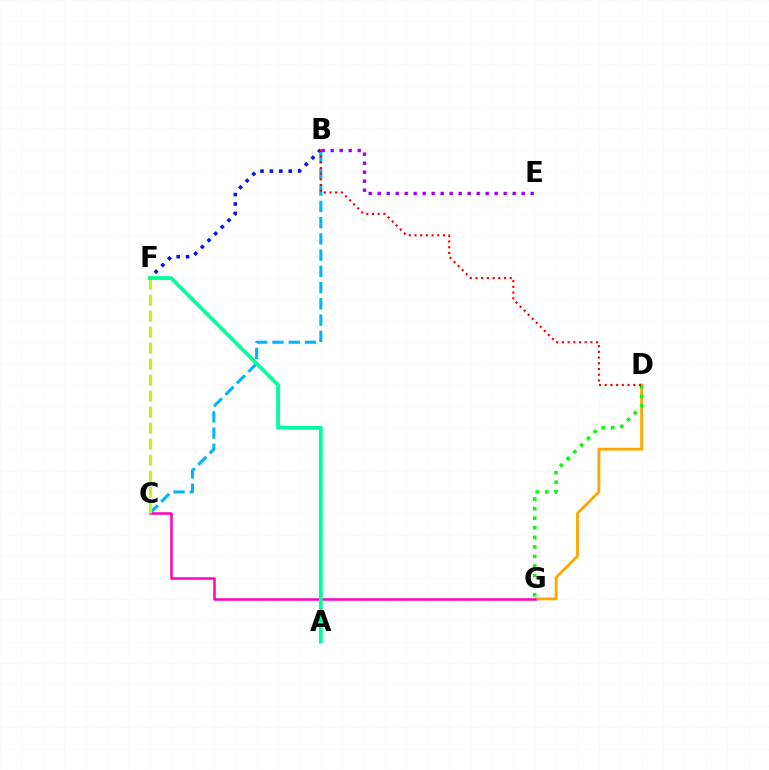{('B', 'F'): [{'color': '#0010ff', 'line_style': 'dotted', 'thickness': 2.56}], ('D', 'G'): [{'color': '#ffa500', 'line_style': 'solid', 'thickness': 2.04}, {'color': '#08ff00', 'line_style': 'dotted', 'thickness': 2.6}], ('B', 'C'): [{'color': '#00b5ff', 'line_style': 'dashed', 'thickness': 2.21}], ('B', 'E'): [{'color': '#9b00ff', 'line_style': 'dotted', 'thickness': 2.45}], ('C', 'G'): [{'color': '#ff00bd', 'line_style': 'solid', 'thickness': 1.81}], ('C', 'F'): [{'color': '#b3ff00', 'line_style': 'dashed', 'thickness': 2.17}], ('A', 'F'): [{'color': '#00ff9d', 'line_style': 'solid', 'thickness': 2.73}], ('B', 'D'): [{'color': '#ff0000', 'line_style': 'dotted', 'thickness': 1.55}]}